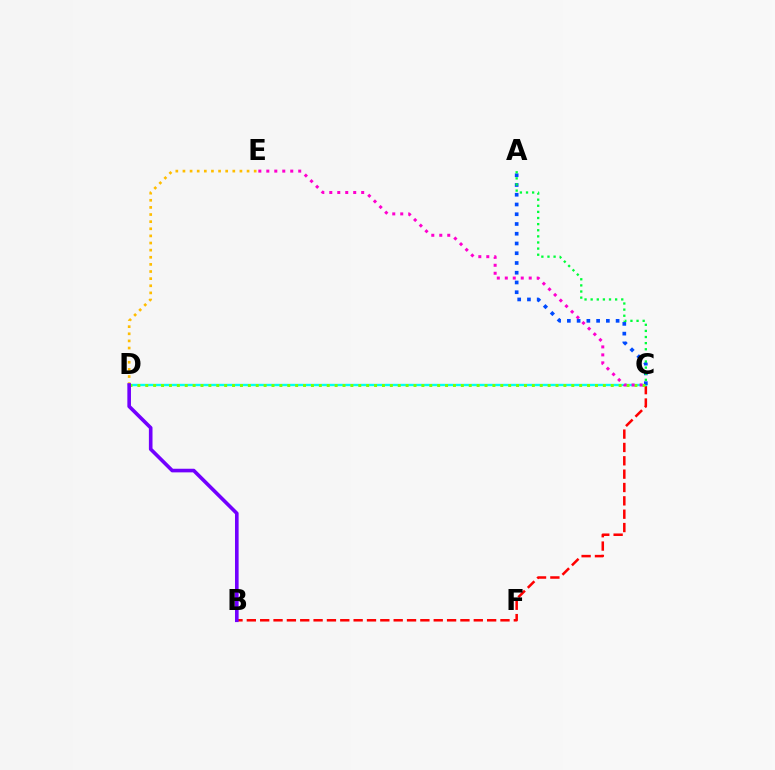{('B', 'C'): [{'color': '#ff0000', 'line_style': 'dashed', 'thickness': 1.81}], ('C', 'D'): [{'color': '#00fff6', 'line_style': 'solid', 'thickness': 1.72}, {'color': '#84ff00', 'line_style': 'dotted', 'thickness': 2.14}], ('A', 'C'): [{'color': '#004bff', 'line_style': 'dotted', 'thickness': 2.65}, {'color': '#00ff39', 'line_style': 'dotted', 'thickness': 1.66}], ('D', 'E'): [{'color': '#ffbd00', 'line_style': 'dotted', 'thickness': 1.94}], ('C', 'E'): [{'color': '#ff00cf', 'line_style': 'dotted', 'thickness': 2.17}], ('B', 'D'): [{'color': '#7200ff', 'line_style': 'solid', 'thickness': 2.61}]}